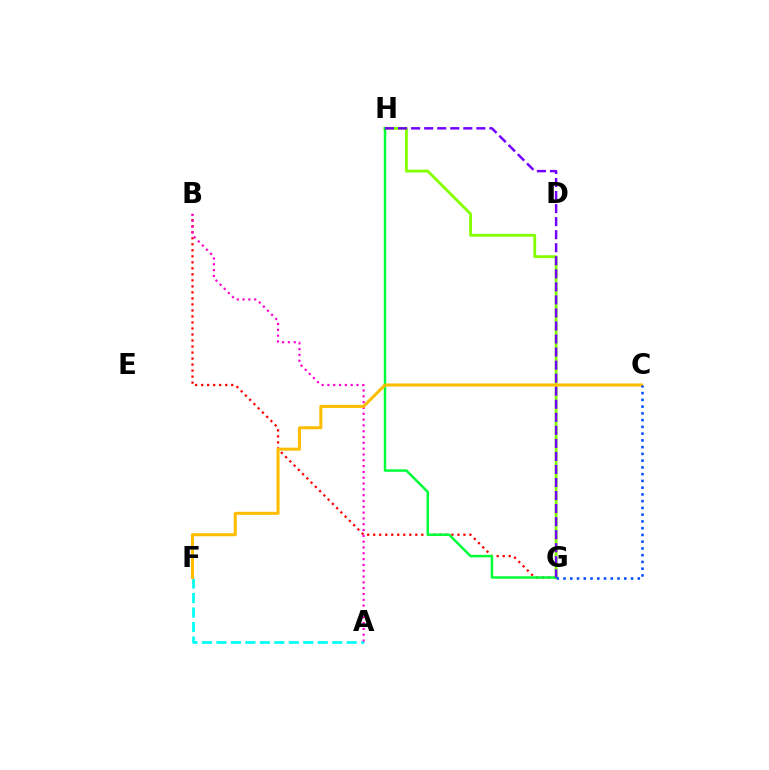{('B', 'G'): [{'color': '#ff0000', 'line_style': 'dotted', 'thickness': 1.63}], ('A', 'F'): [{'color': '#00fff6', 'line_style': 'dashed', 'thickness': 1.97}], ('A', 'B'): [{'color': '#ff00cf', 'line_style': 'dotted', 'thickness': 1.58}], ('G', 'H'): [{'color': '#84ff00', 'line_style': 'solid', 'thickness': 2.05}, {'color': '#00ff39', 'line_style': 'solid', 'thickness': 1.79}, {'color': '#7200ff', 'line_style': 'dashed', 'thickness': 1.77}], ('C', 'F'): [{'color': '#ffbd00', 'line_style': 'solid', 'thickness': 2.19}], ('C', 'G'): [{'color': '#004bff', 'line_style': 'dotted', 'thickness': 1.83}]}